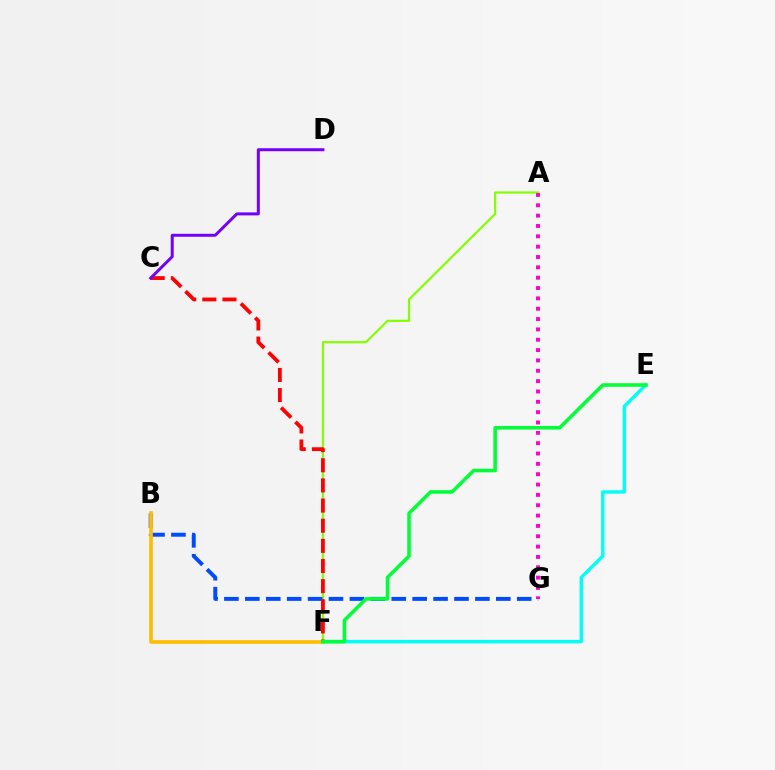{('A', 'F'): [{'color': '#84ff00', 'line_style': 'solid', 'thickness': 1.58}], ('E', 'F'): [{'color': '#00fff6', 'line_style': 'solid', 'thickness': 2.46}, {'color': '#00ff39', 'line_style': 'solid', 'thickness': 2.57}], ('B', 'G'): [{'color': '#004bff', 'line_style': 'dashed', 'thickness': 2.84}], ('B', 'F'): [{'color': '#ffbd00', 'line_style': 'solid', 'thickness': 2.63}], ('C', 'F'): [{'color': '#ff0000', 'line_style': 'dashed', 'thickness': 2.74}], ('C', 'D'): [{'color': '#7200ff', 'line_style': 'solid', 'thickness': 2.15}], ('A', 'G'): [{'color': '#ff00cf', 'line_style': 'dotted', 'thickness': 2.81}]}